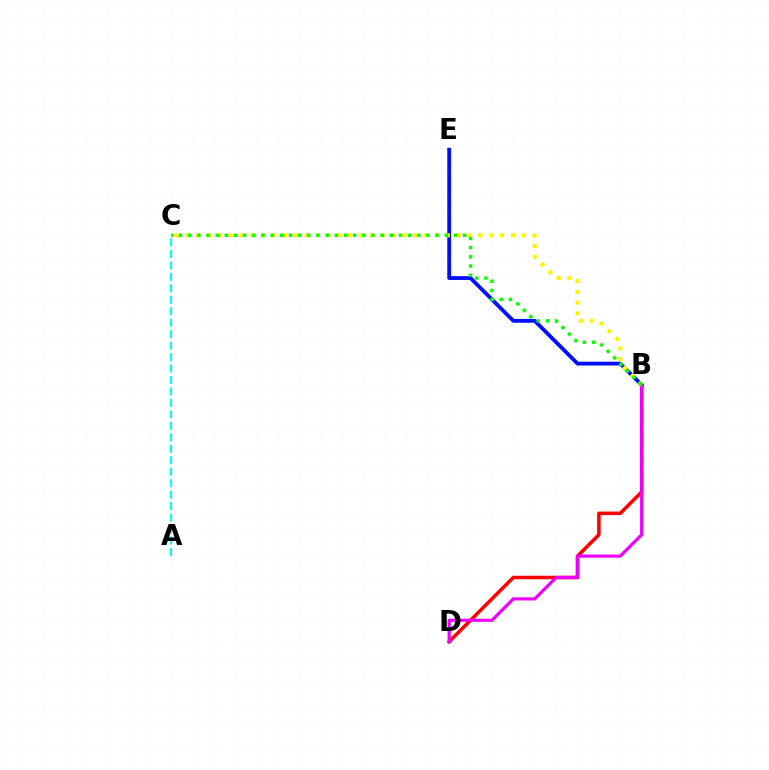{('B', 'D'): [{'color': '#ff0000', 'line_style': 'solid', 'thickness': 2.54}, {'color': '#ee00ff', 'line_style': 'solid', 'thickness': 2.28}], ('B', 'E'): [{'color': '#0010ff', 'line_style': 'solid', 'thickness': 2.76}], ('B', 'C'): [{'color': '#fcf500', 'line_style': 'dotted', 'thickness': 2.95}, {'color': '#08ff00', 'line_style': 'dotted', 'thickness': 2.49}], ('A', 'C'): [{'color': '#00fff6', 'line_style': 'dashed', 'thickness': 1.56}]}